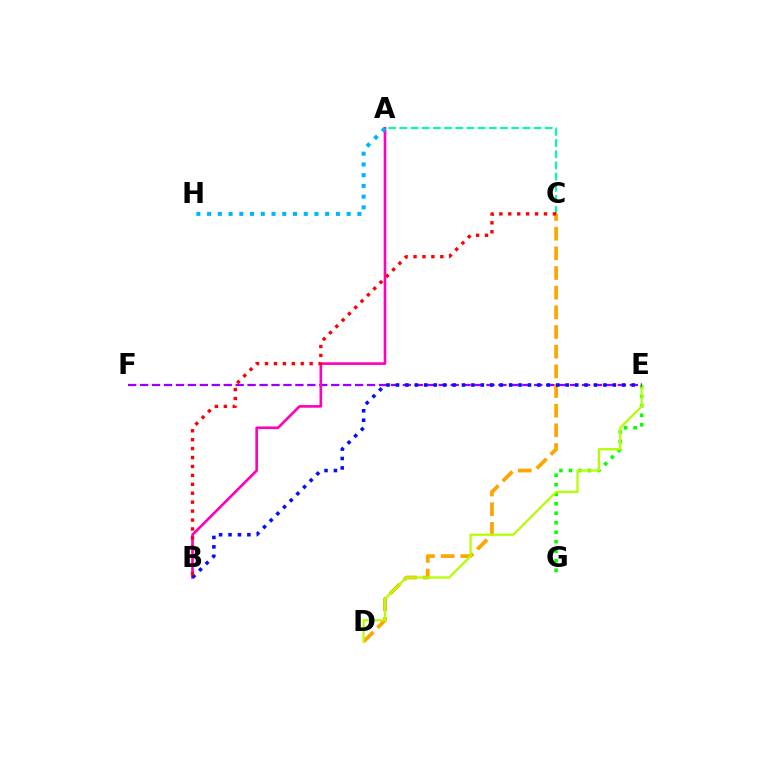{('C', 'D'): [{'color': '#ffa500', 'line_style': 'dashed', 'thickness': 2.67}], ('E', 'F'): [{'color': '#9b00ff', 'line_style': 'dashed', 'thickness': 1.62}], ('A', 'C'): [{'color': '#00ff9d', 'line_style': 'dashed', 'thickness': 1.52}], ('A', 'B'): [{'color': '#ff00bd', 'line_style': 'solid', 'thickness': 1.9}], ('E', 'G'): [{'color': '#08ff00', 'line_style': 'dotted', 'thickness': 2.58}], ('D', 'E'): [{'color': '#b3ff00', 'line_style': 'solid', 'thickness': 1.62}], ('B', 'E'): [{'color': '#0010ff', 'line_style': 'dotted', 'thickness': 2.56}], ('A', 'H'): [{'color': '#00b5ff', 'line_style': 'dotted', 'thickness': 2.92}], ('B', 'C'): [{'color': '#ff0000', 'line_style': 'dotted', 'thickness': 2.43}]}